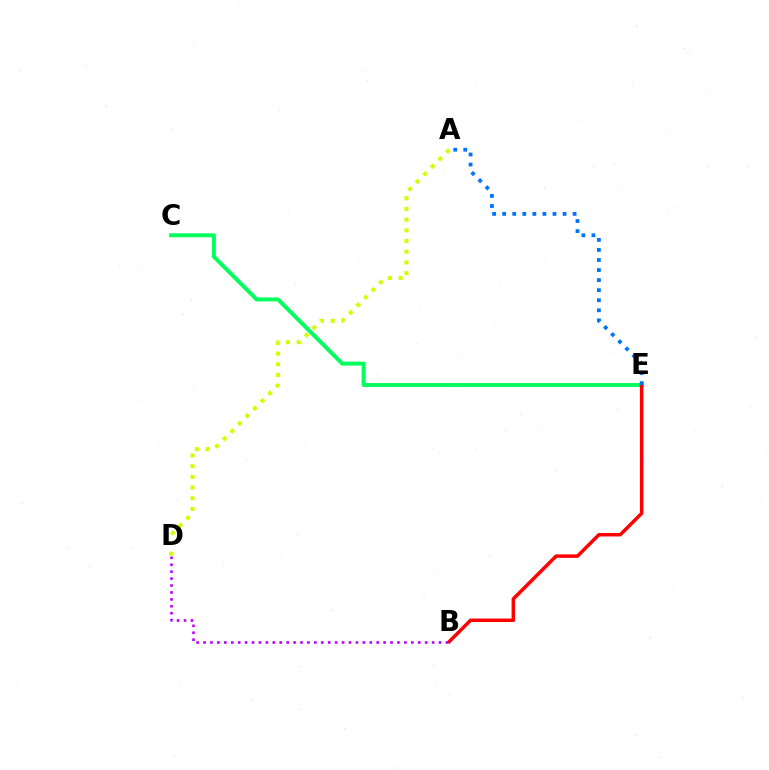{('C', 'E'): [{'color': '#00ff5c', 'line_style': 'solid', 'thickness': 2.84}], ('A', 'D'): [{'color': '#d1ff00', 'line_style': 'dotted', 'thickness': 2.91}], ('B', 'E'): [{'color': '#ff0000', 'line_style': 'solid', 'thickness': 2.5}], ('A', 'E'): [{'color': '#0074ff', 'line_style': 'dotted', 'thickness': 2.73}], ('B', 'D'): [{'color': '#b900ff', 'line_style': 'dotted', 'thickness': 1.88}]}